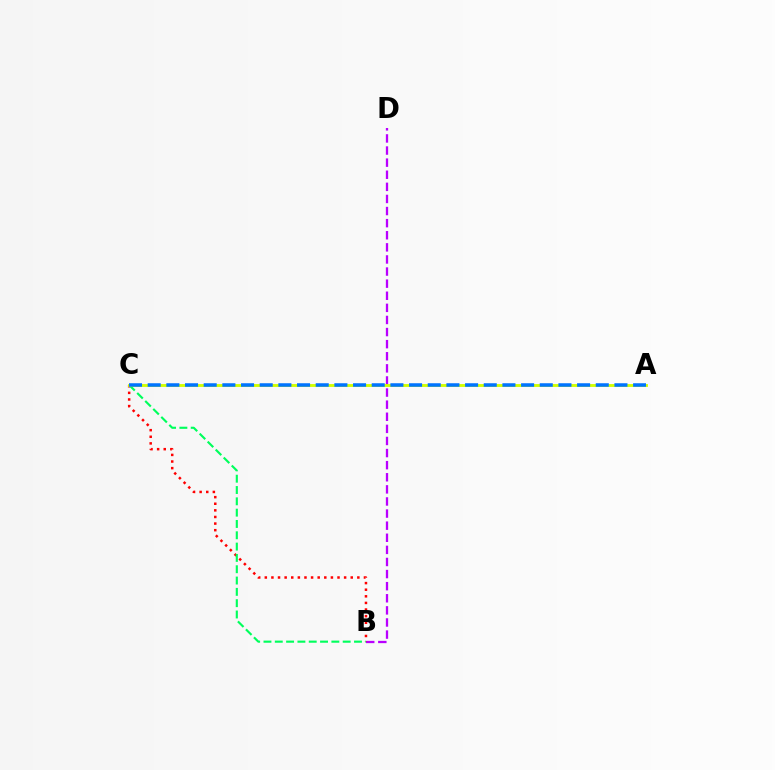{('B', 'D'): [{'color': '#b900ff', 'line_style': 'dashed', 'thickness': 1.64}], ('B', 'C'): [{'color': '#ff0000', 'line_style': 'dotted', 'thickness': 1.8}, {'color': '#00ff5c', 'line_style': 'dashed', 'thickness': 1.54}], ('A', 'C'): [{'color': '#d1ff00', 'line_style': 'solid', 'thickness': 2.07}, {'color': '#0074ff', 'line_style': 'dashed', 'thickness': 2.54}]}